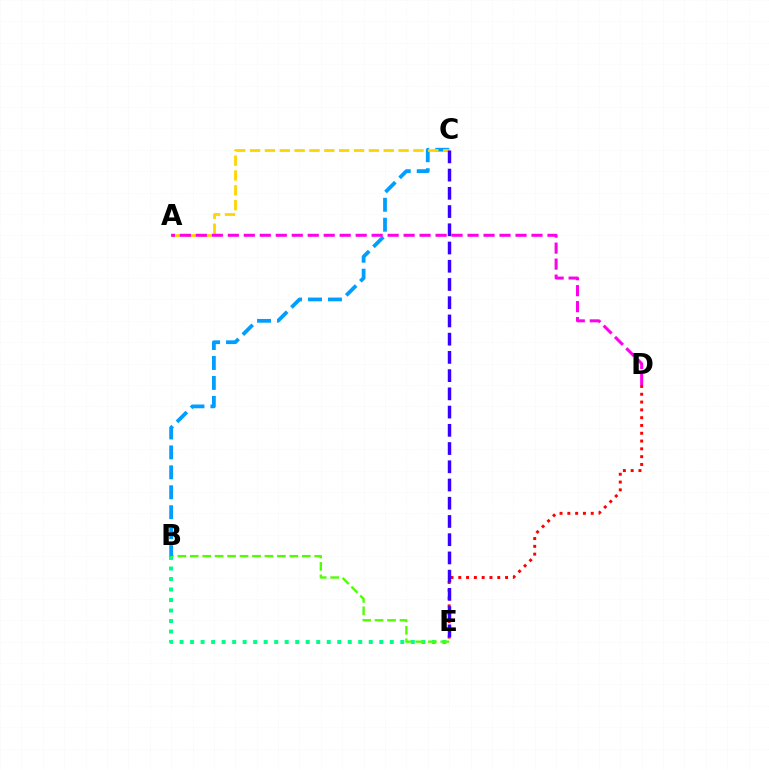{('B', 'E'): [{'color': '#00ff86', 'line_style': 'dotted', 'thickness': 2.86}, {'color': '#4fff00', 'line_style': 'dashed', 'thickness': 1.69}], ('B', 'C'): [{'color': '#009eff', 'line_style': 'dashed', 'thickness': 2.71}], ('D', 'E'): [{'color': '#ff0000', 'line_style': 'dotted', 'thickness': 2.12}], ('A', 'C'): [{'color': '#ffd500', 'line_style': 'dashed', 'thickness': 2.02}], ('A', 'D'): [{'color': '#ff00ed', 'line_style': 'dashed', 'thickness': 2.17}], ('C', 'E'): [{'color': '#3700ff', 'line_style': 'dashed', 'thickness': 2.48}]}